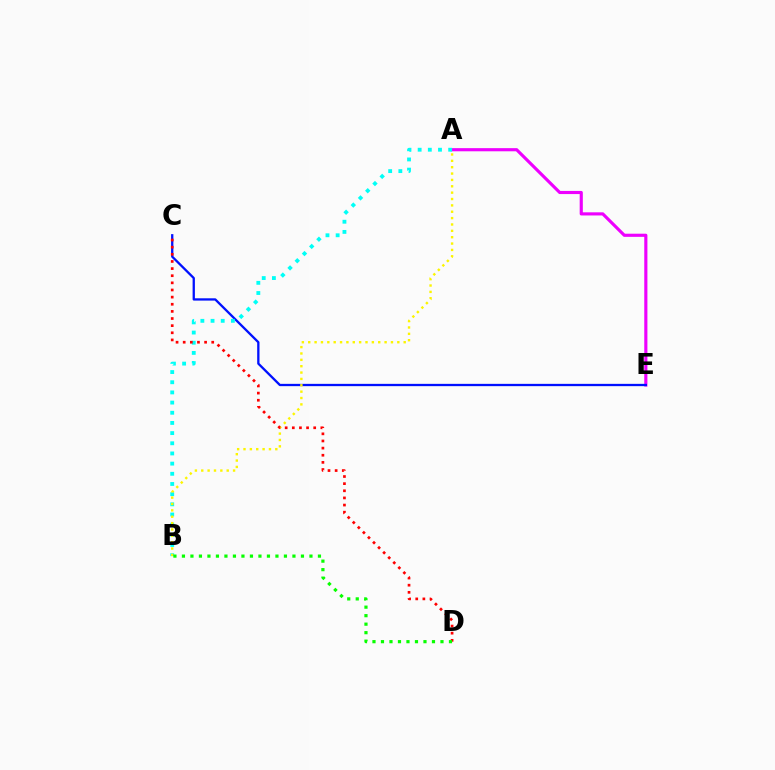{('A', 'E'): [{'color': '#ee00ff', 'line_style': 'solid', 'thickness': 2.27}], ('C', 'E'): [{'color': '#0010ff', 'line_style': 'solid', 'thickness': 1.66}], ('A', 'B'): [{'color': '#00fff6', 'line_style': 'dotted', 'thickness': 2.76}, {'color': '#fcf500', 'line_style': 'dotted', 'thickness': 1.73}], ('C', 'D'): [{'color': '#ff0000', 'line_style': 'dotted', 'thickness': 1.94}], ('B', 'D'): [{'color': '#08ff00', 'line_style': 'dotted', 'thickness': 2.31}]}